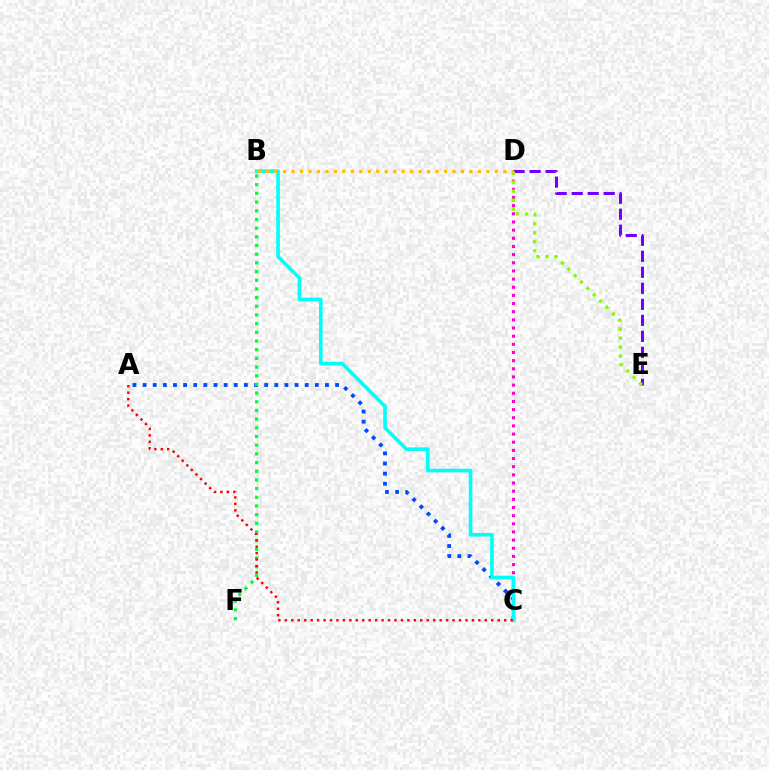{('C', 'D'): [{'color': '#ff00cf', 'line_style': 'dotted', 'thickness': 2.22}], ('D', 'E'): [{'color': '#7200ff', 'line_style': 'dashed', 'thickness': 2.18}, {'color': '#84ff00', 'line_style': 'dotted', 'thickness': 2.45}], ('A', 'C'): [{'color': '#004bff', 'line_style': 'dotted', 'thickness': 2.75}, {'color': '#ff0000', 'line_style': 'dotted', 'thickness': 1.75}], ('B', 'C'): [{'color': '#00fff6', 'line_style': 'solid', 'thickness': 2.6}], ('B', 'D'): [{'color': '#ffbd00', 'line_style': 'dotted', 'thickness': 2.3}], ('B', 'F'): [{'color': '#00ff39', 'line_style': 'dotted', 'thickness': 2.36}]}